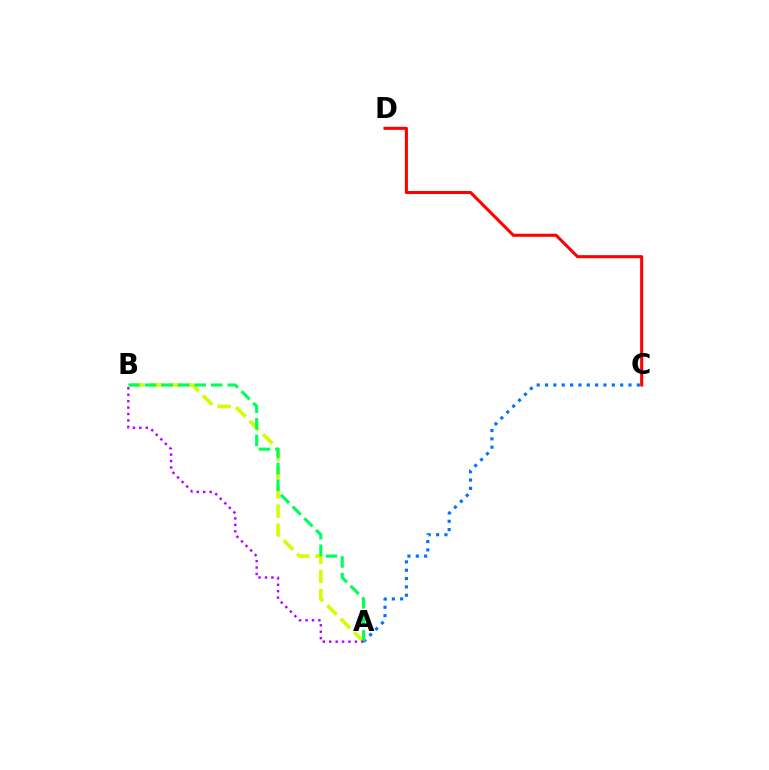{('A', 'C'): [{'color': '#0074ff', 'line_style': 'dotted', 'thickness': 2.27}], ('A', 'B'): [{'color': '#d1ff00', 'line_style': 'dashed', 'thickness': 2.59}, {'color': '#00ff5c', 'line_style': 'dashed', 'thickness': 2.25}, {'color': '#b900ff', 'line_style': 'dotted', 'thickness': 1.75}], ('C', 'D'): [{'color': '#ff0000', 'line_style': 'solid', 'thickness': 2.2}]}